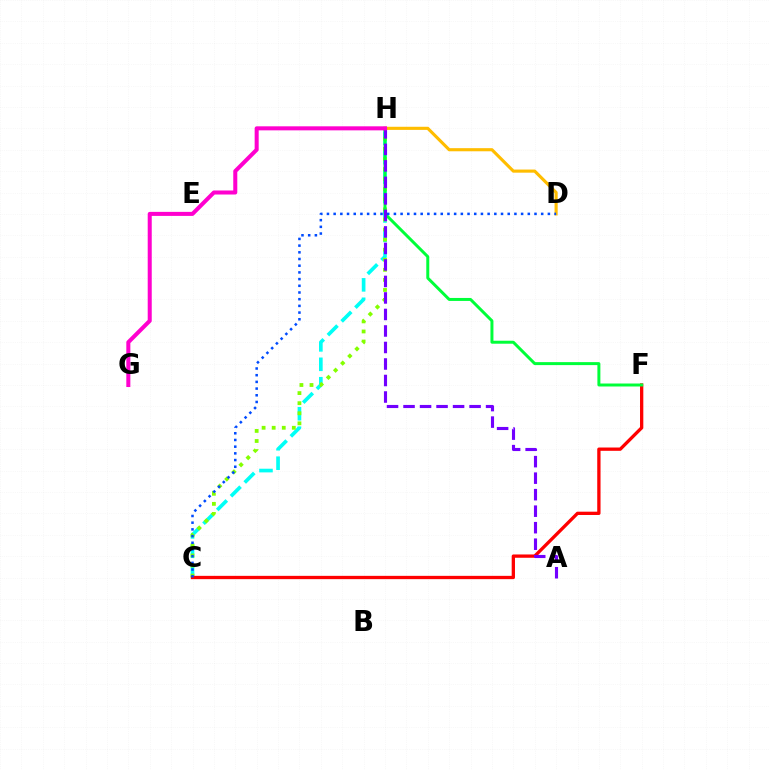{('C', 'H'): [{'color': '#00fff6', 'line_style': 'dashed', 'thickness': 2.64}, {'color': '#84ff00', 'line_style': 'dotted', 'thickness': 2.74}], ('D', 'H'): [{'color': '#ffbd00', 'line_style': 'solid', 'thickness': 2.25}], ('C', 'F'): [{'color': '#ff0000', 'line_style': 'solid', 'thickness': 2.38}], ('F', 'H'): [{'color': '#00ff39', 'line_style': 'solid', 'thickness': 2.15}], ('A', 'H'): [{'color': '#7200ff', 'line_style': 'dashed', 'thickness': 2.24}], ('C', 'D'): [{'color': '#004bff', 'line_style': 'dotted', 'thickness': 1.82}], ('G', 'H'): [{'color': '#ff00cf', 'line_style': 'solid', 'thickness': 2.9}]}